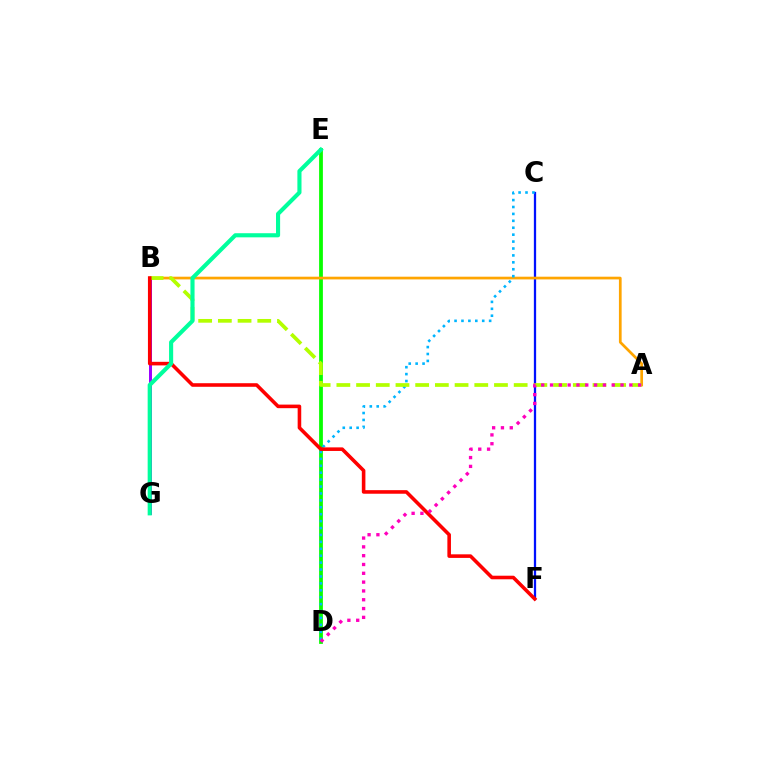{('D', 'E'): [{'color': '#08ff00', 'line_style': 'solid', 'thickness': 2.72}], ('C', 'F'): [{'color': '#0010ff', 'line_style': 'solid', 'thickness': 1.64}], ('B', 'G'): [{'color': '#9b00ff', 'line_style': 'solid', 'thickness': 2.14}], ('A', 'B'): [{'color': '#ffa500', 'line_style': 'solid', 'thickness': 1.95}, {'color': '#b3ff00', 'line_style': 'dashed', 'thickness': 2.68}], ('C', 'D'): [{'color': '#00b5ff', 'line_style': 'dotted', 'thickness': 1.88}], ('B', 'F'): [{'color': '#ff0000', 'line_style': 'solid', 'thickness': 2.58}], ('E', 'G'): [{'color': '#00ff9d', 'line_style': 'solid', 'thickness': 2.96}], ('A', 'D'): [{'color': '#ff00bd', 'line_style': 'dotted', 'thickness': 2.39}]}